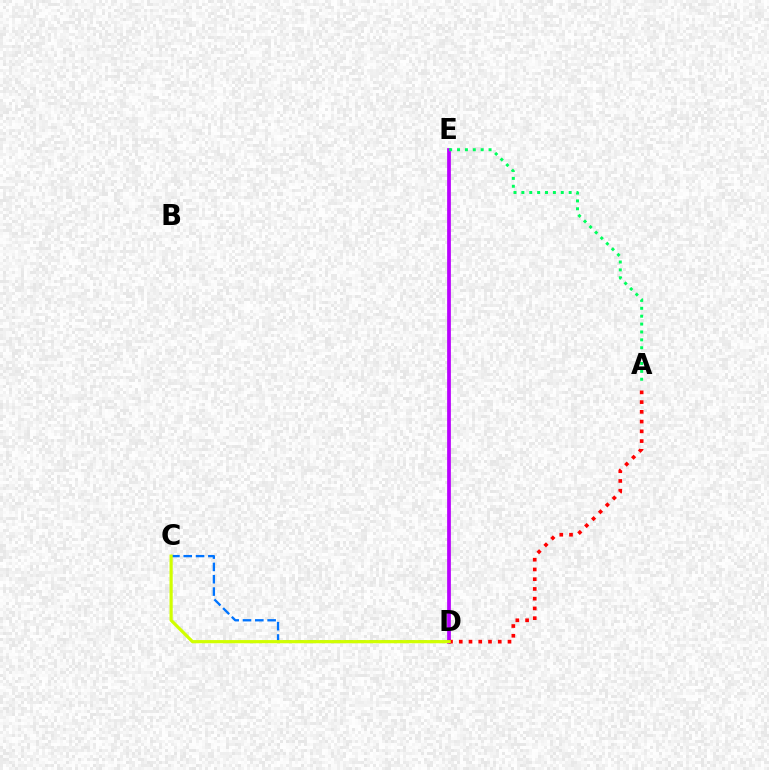{('D', 'E'): [{'color': '#b900ff', 'line_style': 'solid', 'thickness': 2.69}], ('A', 'D'): [{'color': '#ff0000', 'line_style': 'dotted', 'thickness': 2.65}], ('C', 'D'): [{'color': '#0074ff', 'line_style': 'dashed', 'thickness': 1.67}, {'color': '#d1ff00', 'line_style': 'solid', 'thickness': 2.29}], ('A', 'E'): [{'color': '#00ff5c', 'line_style': 'dotted', 'thickness': 2.14}]}